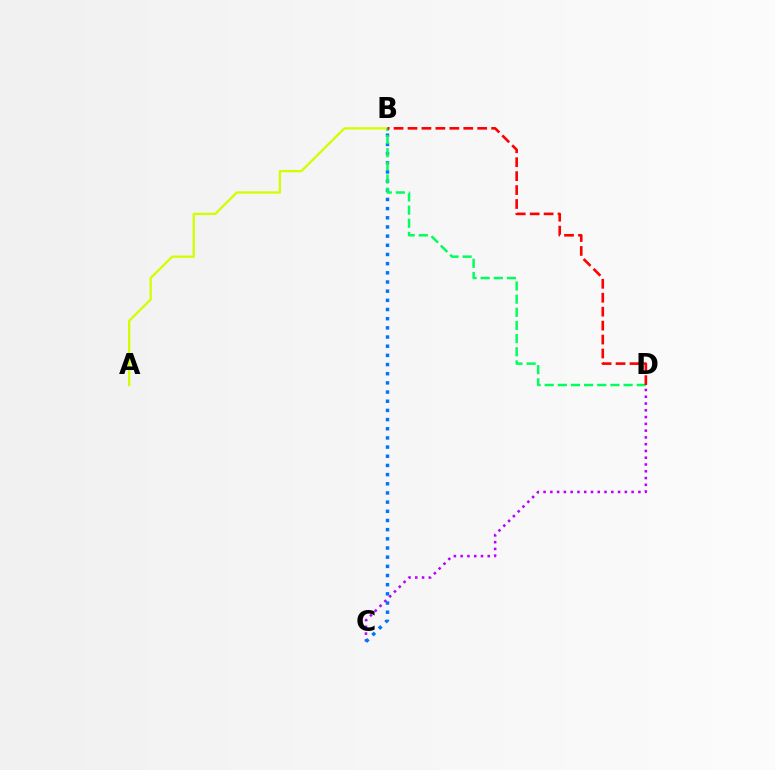{('C', 'D'): [{'color': '#b900ff', 'line_style': 'dotted', 'thickness': 1.84}], ('B', 'C'): [{'color': '#0074ff', 'line_style': 'dotted', 'thickness': 2.49}], ('A', 'B'): [{'color': '#d1ff00', 'line_style': 'solid', 'thickness': 1.66}], ('B', 'D'): [{'color': '#00ff5c', 'line_style': 'dashed', 'thickness': 1.79}, {'color': '#ff0000', 'line_style': 'dashed', 'thickness': 1.89}]}